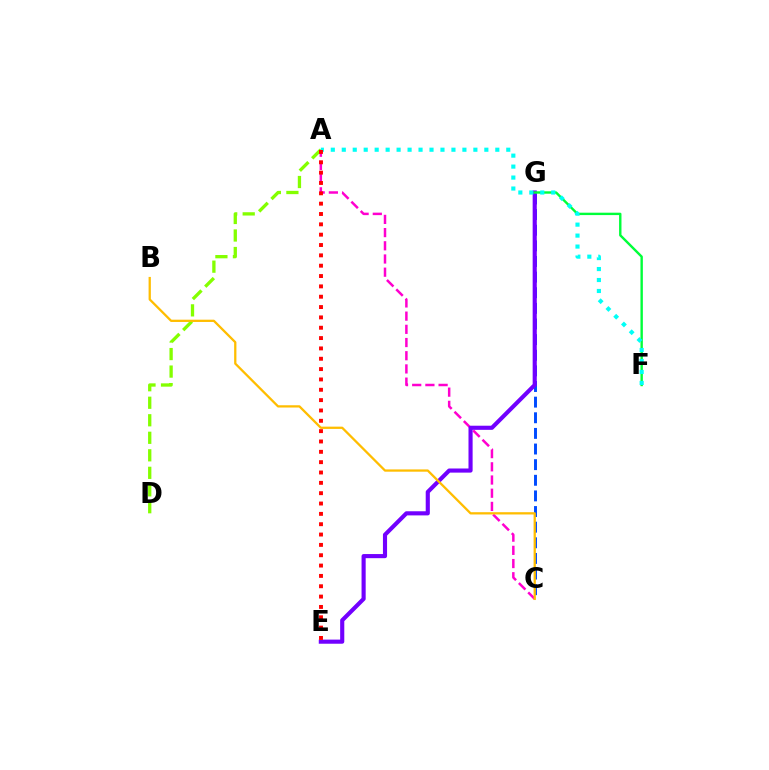{('A', 'C'): [{'color': '#ff00cf', 'line_style': 'dashed', 'thickness': 1.79}], ('C', 'G'): [{'color': '#004bff', 'line_style': 'dashed', 'thickness': 2.12}], ('E', 'G'): [{'color': '#7200ff', 'line_style': 'solid', 'thickness': 2.97}], ('A', 'D'): [{'color': '#84ff00', 'line_style': 'dashed', 'thickness': 2.38}], ('F', 'G'): [{'color': '#00ff39', 'line_style': 'solid', 'thickness': 1.73}], ('B', 'C'): [{'color': '#ffbd00', 'line_style': 'solid', 'thickness': 1.64}], ('A', 'F'): [{'color': '#00fff6', 'line_style': 'dotted', 'thickness': 2.98}], ('A', 'E'): [{'color': '#ff0000', 'line_style': 'dotted', 'thickness': 2.81}]}